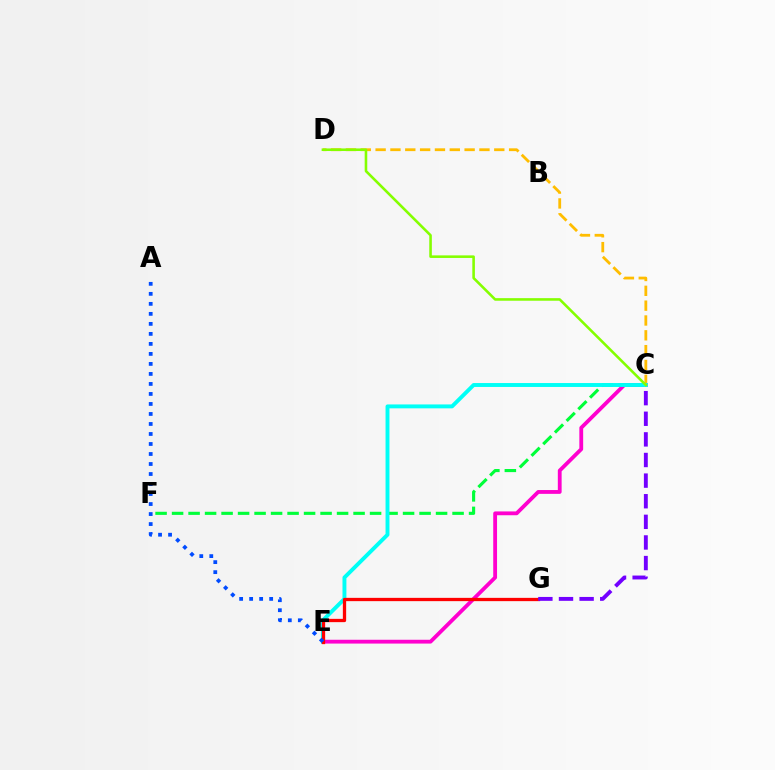{('C', 'D'): [{'color': '#ffbd00', 'line_style': 'dashed', 'thickness': 2.02}, {'color': '#84ff00', 'line_style': 'solid', 'thickness': 1.86}], ('C', 'F'): [{'color': '#00ff39', 'line_style': 'dashed', 'thickness': 2.24}], ('C', 'E'): [{'color': '#ff00cf', 'line_style': 'solid', 'thickness': 2.75}, {'color': '#00fff6', 'line_style': 'solid', 'thickness': 2.82}], ('E', 'G'): [{'color': '#ff0000', 'line_style': 'solid', 'thickness': 2.37}], ('C', 'G'): [{'color': '#7200ff', 'line_style': 'dashed', 'thickness': 2.8}], ('A', 'E'): [{'color': '#004bff', 'line_style': 'dotted', 'thickness': 2.72}]}